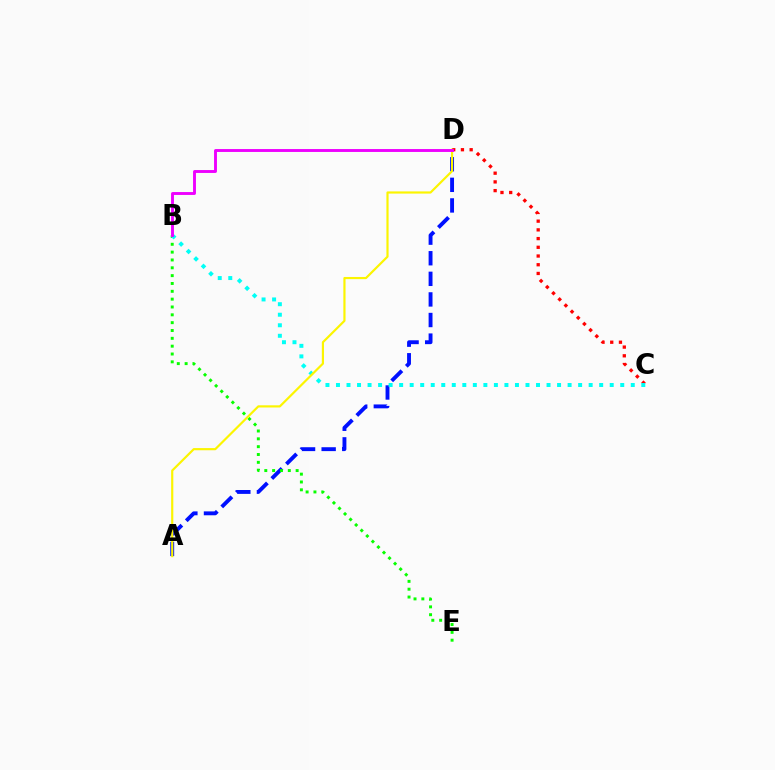{('C', 'D'): [{'color': '#ff0000', 'line_style': 'dotted', 'thickness': 2.37}], ('A', 'D'): [{'color': '#0010ff', 'line_style': 'dashed', 'thickness': 2.8}, {'color': '#fcf500', 'line_style': 'solid', 'thickness': 1.57}], ('B', 'E'): [{'color': '#08ff00', 'line_style': 'dotted', 'thickness': 2.13}], ('B', 'C'): [{'color': '#00fff6', 'line_style': 'dotted', 'thickness': 2.86}], ('B', 'D'): [{'color': '#ee00ff', 'line_style': 'solid', 'thickness': 2.09}]}